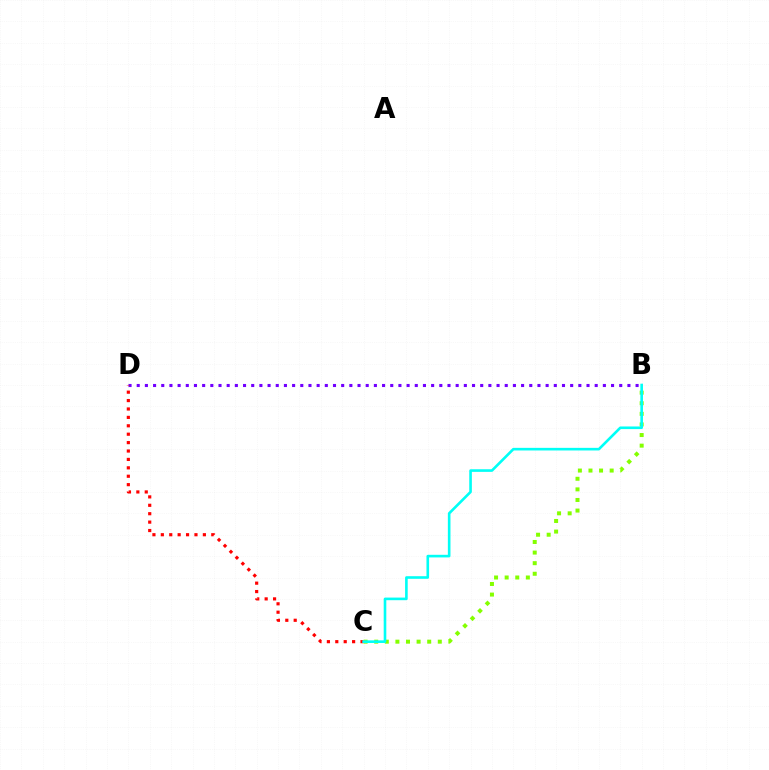{('B', 'D'): [{'color': '#7200ff', 'line_style': 'dotted', 'thickness': 2.22}], ('C', 'D'): [{'color': '#ff0000', 'line_style': 'dotted', 'thickness': 2.28}], ('B', 'C'): [{'color': '#84ff00', 'line_style': 'dotted', 'thickness': 2.88}, {'color': '#00fff6', 'line_style': 'solid', 'thickness': 1.89}]}